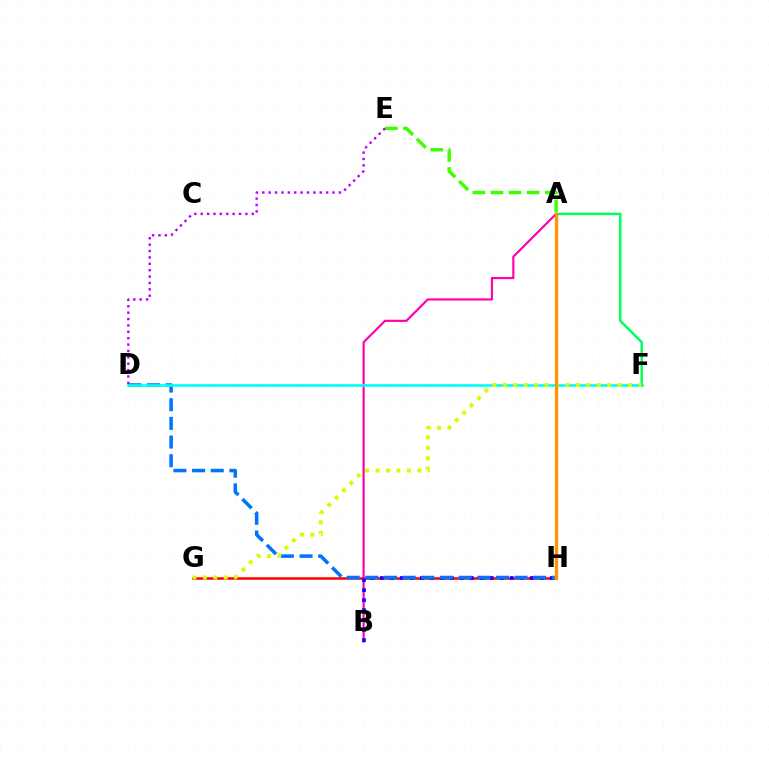{('A', 'E'): [{'color': '#3dff00', 'line_style': 'dashed', 'thickness': 2.46}], ('G', 'H'): [{'color': '#ff0000', 'line_style': 'solid', 'thickness': 1.81}], ('A', 'B'): [{'color': '#ff00ac', 'line_style': 'solid', 'thickness': 1.56}], ('B', 'H'): [{'color': '#2500ff', 'line_style': 'dotted', 'thickness': 2.72}], ('D', 'E'): [{'color': '#b900ff', 'line_style': 'dotted', 'thickness': 1.73}], ('D', 'H'): [{'color': '#0074ff', 'line_style': 'dashed', 'thickness': 2.54}], ('D', 'F'): [{'color': '#00fff6', 'line_style': 'solid', 'thickness': 1.92}], ('A', 'F'): [{'color': '#00ff5c', 'line_style': 'solid', 'thickness': 1.78}], ('F', 'G'): [{'color': '#d1ff00', 'line_style': 'dotted', 'thickness': 2.83}], ('A', 'H'): [{'color': '#ff9400', 'line_style': 'solid', 'thickness': 2.4}]}